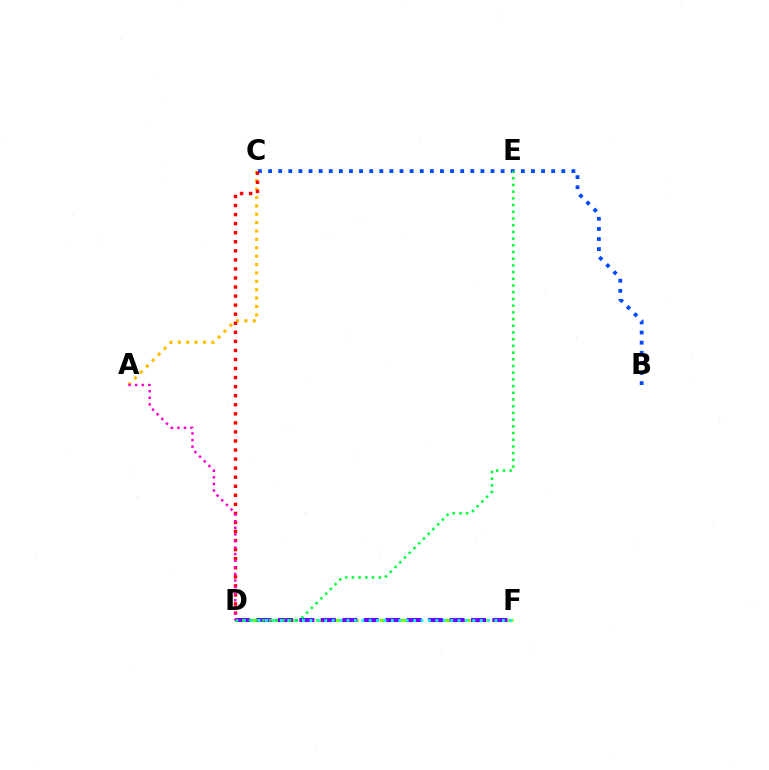{('D', 'F'): [{'color': '#84ff00', 'line_style': 'dashed', 'thickness': 2.18}, {'color': '#7200ff', 'line_style': 'dashed', 'thickness': 2.92}, {'color': '#00fff6', 'line_style': 'dotted', 'thickness': 2.01}], ('A', 'C'): [{'color': '#ffbd00', 'line_style': 'dotted', 'thickness': 2.28}], ('B', 'C'): [{'color': '#004bff', 'line_style': 'dotted', 'thickness': 2.75}], ('C', 'D'): [{'color': '#ff0000', 'line_style': 'dotted', 'thickness': 2.46}], ('D', 'E'): [{'color': '#00ff39', 'line_style': 'dotted', 'thickness': 1.82}], ('A', 'D'): [{'color': '#ff00cf', 'line_style': 'dotted', 'thickness': 1.79}]}